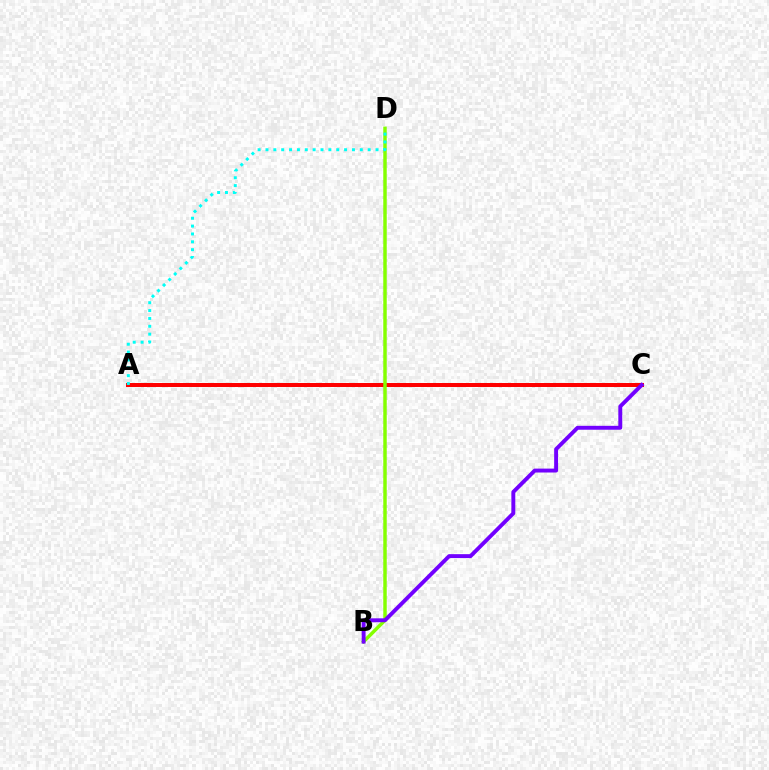{('A', 'C'): [{'color': '#ff0000', 'line_style': 'solid', 'thickness': 2.87}], ('B', 'D'): [{'color': '#84ff00', 'line_style': 'solid', 'thickness': 2.49}], ('A', 'D'): [{'color': '#00fff6', 'line_style': 'dotted', 'thickness': 2.14}], ('B', 'C'): [{'color': '#7200ff', 'line_style': 'solid', 'thickness': 2.82}]}